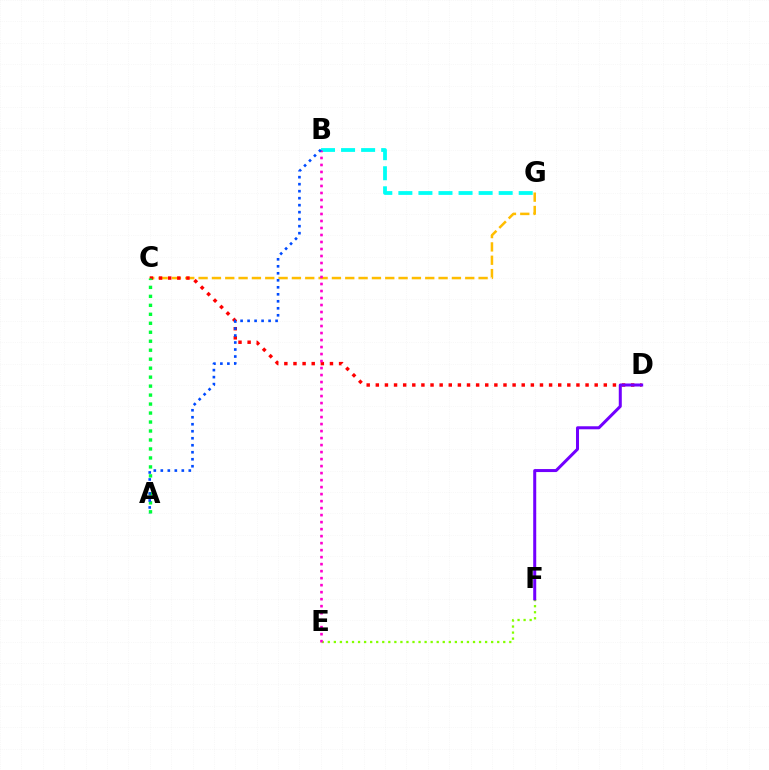{('E', 'F'): [{'color': '#84ff00', 'line_style': 'dotted', 'thickness': 1.64}], ('C', 'G'): [{'color': '#ffbd00', 'line_style': 'dashed', 'thickness': 1.81}], ('C', 'D'): [{'color': '#ff0000', 'line_style': 'dotted', 'thickness': 2.48}], ('D', 'F'): [{'color': '#7200ff', 'line_style': 'solid', 'thickness': 2.17}], ('A', 'C'): [{'color': '#00ff39', 'line_style': 'dotted', 'thickness': 2.44}], ('B', 'G'): [{'color': '#00fff6', 'line_style': 'dashed', 'thickness': 2.73}], ('B', 'E'): [{'color': '#ff00cf', 'line_style': 'dotted', 'thickness': 1.9}], ('A', 'B'): [{'color': '#004bff', 'line_style': 'dotted', 'thickness': 1.9}]}